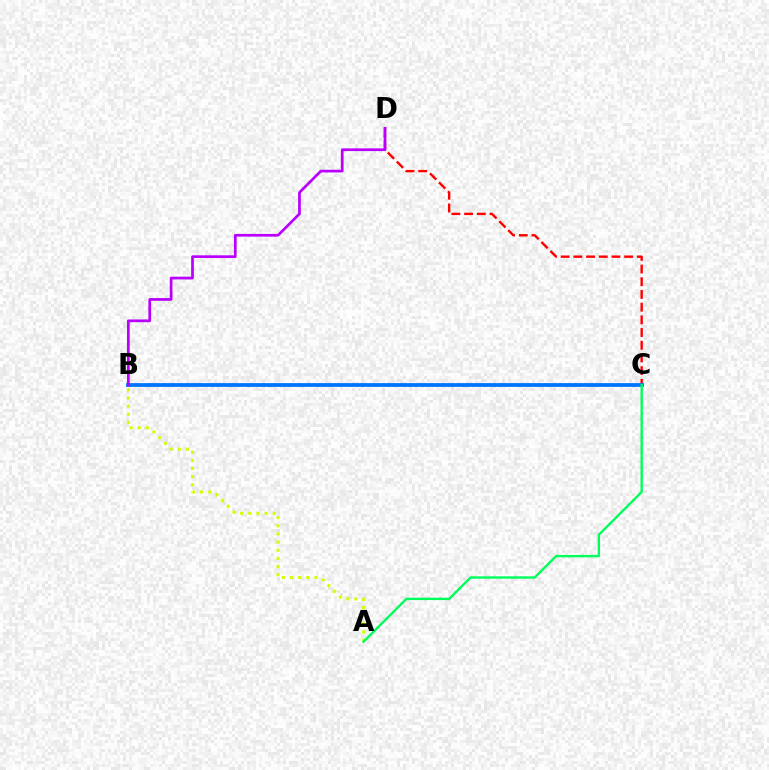{('A', 'B'): [{'color': '#d1ff00', 'line_style': 'dotted', 'thickness': 2.21}], ('C', 'D'): [{'color': '#ff0000', 'line_style': 'dashed', 'thickness': 1.72}], ('B', 'C'): [{'color': '#0074ff', 'line_style': 'solid', 'thickness': 2.72}], ('A', 'C'): [{'color': '#00ff5c', 'line_style': 'solid', 'thickness': 1.71}], ('B', 'D'): [{'color': '#b900ff', 'line_style': 'solid', 'thickness': 1.96}]}